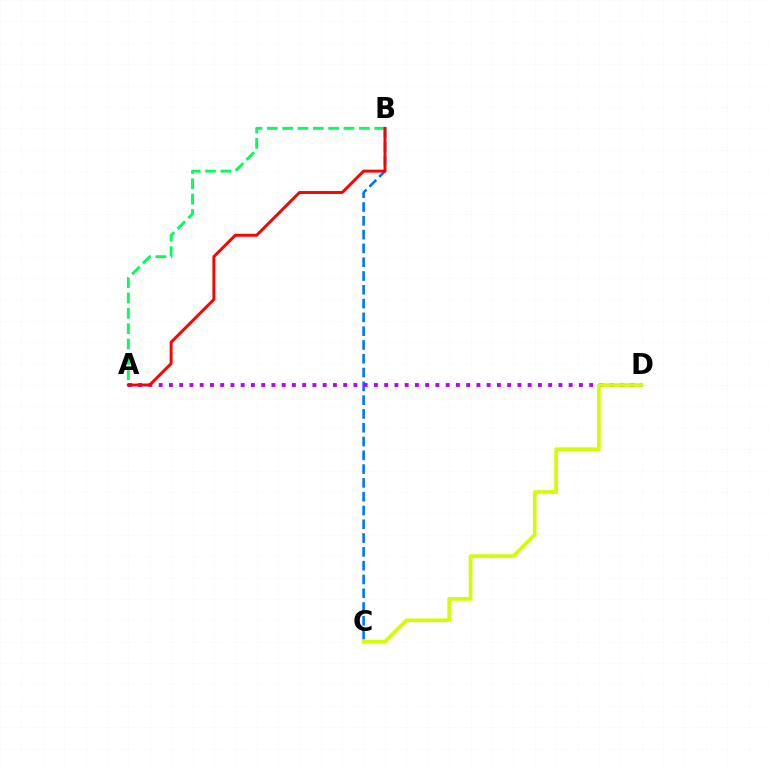{('B', 'C'): [{'color': '#0074ff', 'line_style': 'dashed', 'thickness': 1.87}], ('A', 'B'): [{'color': '#00ff5c', 'line_style': 'dashed', 'thickness': 2.08}, {'color': '#ff0000', 'line_style': 'solid', 'thickness': 2.11}], ('A', 'D'): [{'color': '#b900ff', 'line_style': 'dotted', 'thickness': 2.78}], ('C', 'D'): [{'color': '#d1ff00', 'line_style': 'solid', 'thickness': 2.64}]}